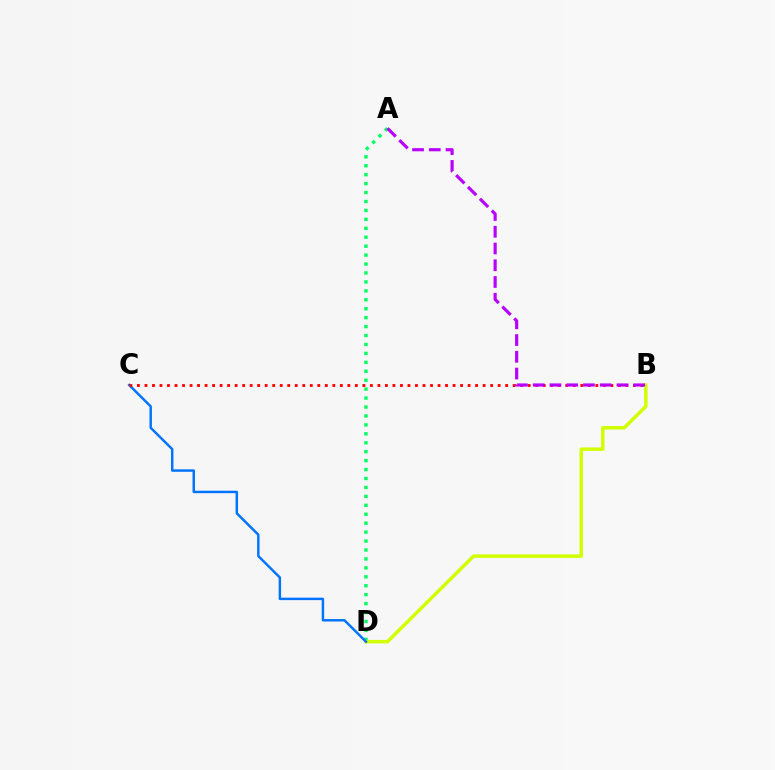{('A', 'D'): [{'color': '#00ff5c', 'line_style': 'dotted', 'thickness': 2.43}], ('B', 'D'): [{'color': '#d1ff00', 'line_style': 'solid', 'thickness': 2.49}], ('C', 'D'): [{'color': '#0074ff', 'line_style': 'solid', 'thickness': 1.77}], ('B', 'C'): [{'color': '#ff0000', 'line_style': 'dotted', 'thickness': 2.04}], ('A', 'B'): [{'color': '#b900ff', 'line_style': 'dashed', 'thickness': 2.28}]}